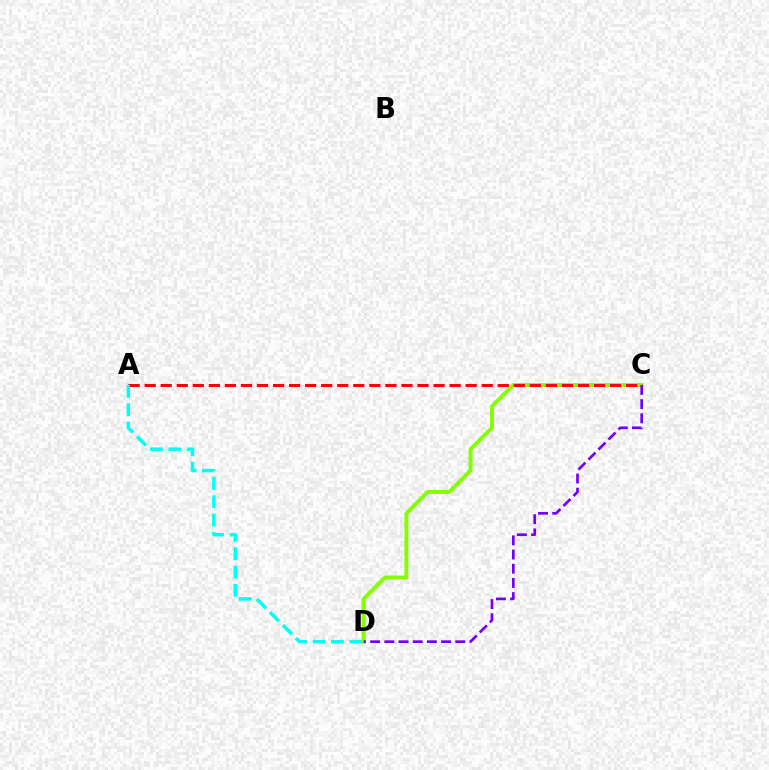{('C', 'D'): [{'color': '#84ff00', 'line_style': 'solid', 'thickness': 2.83}, {'color': '#7200ff', 'line_style': 'dashed', 'thickness': 1.93}], ('A', 'C'): [{'color': '#ff0000', 'line_style': 'dashed', 'thickness': 2.18}], ('A', 'D'): [{'color': '#00fff6', 'line_style': 'dashed', 'thickness': 2.49}]}